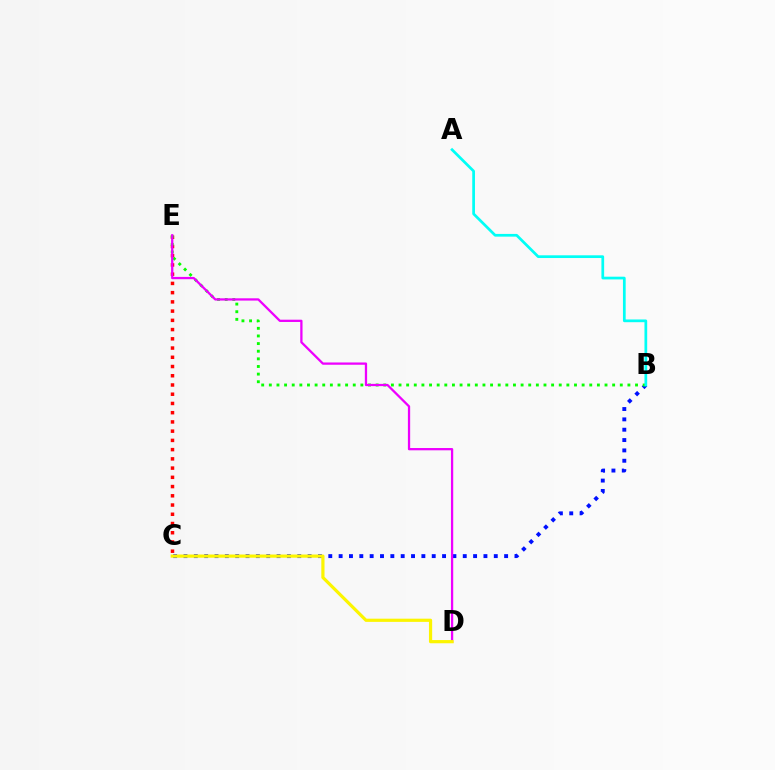{('B', 'C'): [{'color': '#0010ff', 'line_style': 'dotted', 'thickness': 2.81}], ('C', 'E'): [{'color': '#ff0000', 'line_style': 'dotted', 'thickness': 2.51}], ('B', 'E'): [{'color': '#08ff00', 'line_style': 'dotted', 'thickness': 2.07}], ('D', 'E'): [{'color': '#ee00ff', 'line_style': 'solid', 'thickness': 1.64}], ('A', 'B'): [{'color': '#00fff6', 'line_style': 'solid', 'thickness': 1.96}], ('C', 'D'): [{'color': '#fcf500', 'line_style': 'solid', 'thickness': 2.3}]}